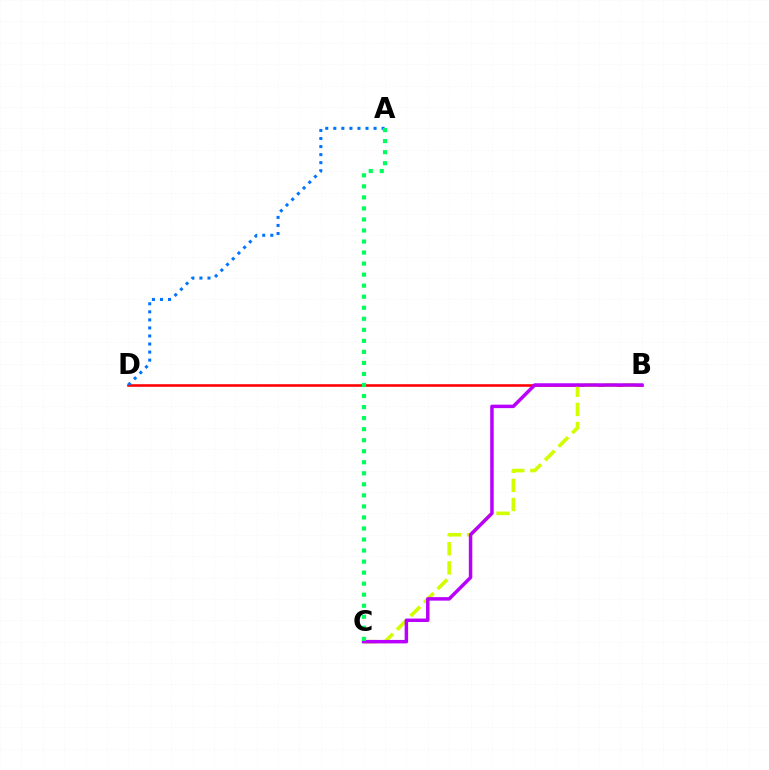{('B', 'D'): [{'color': '#ff0000', 'line_style': 'solid', 'thickness': 1.86}], ('A', 'D'): [{'color': '#0074ff', 'line_style': 'dotted', 'thickness': 2.19}], ('B', 'C'): [{'color': '#d1ff00', 'line_style': 'dashed', 'thickness': 2.6}, {'color': '#b900ff', 'line_style': 'solid', 'thickness': 2.5}], ('A', 'C'): [{'color': '#00ff5c', 'line_style': 'dotted', 'thickness': 3.0}]}